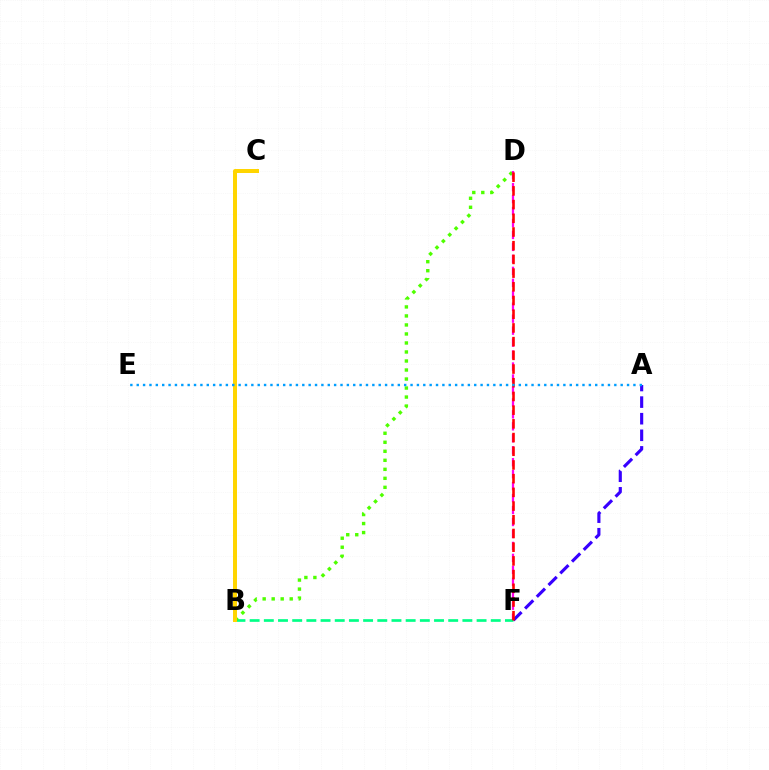{('B', 'F'): [{'color': '#00ff86', 'line_style': 'dashed', 'thickness': 1.93}], ('B', 'D'): [{'color': '#4fff00', 'line_style': 'dotted', 'thickness': 2.45}], ('D', 'F'): [{'color': '#ff00ed', 'line_style': 'dashed', 'thickness': 1.62}, {'color': '#ff0000', 'line_style': 'dashed', 'thickness': 1.86}], ('A', 'F'): [{'color': '#3700ff', 'line_style': 'dashed', 'thickness': 2.25}], ('B', 'C'): [{'color': '#ffd500', 'line_style': 'solid', 'thickness': 2.87}], ('A', 'E'): [{'color': '#009eff', 'line_style': 'dotted', 'thickness': 1.73}]}